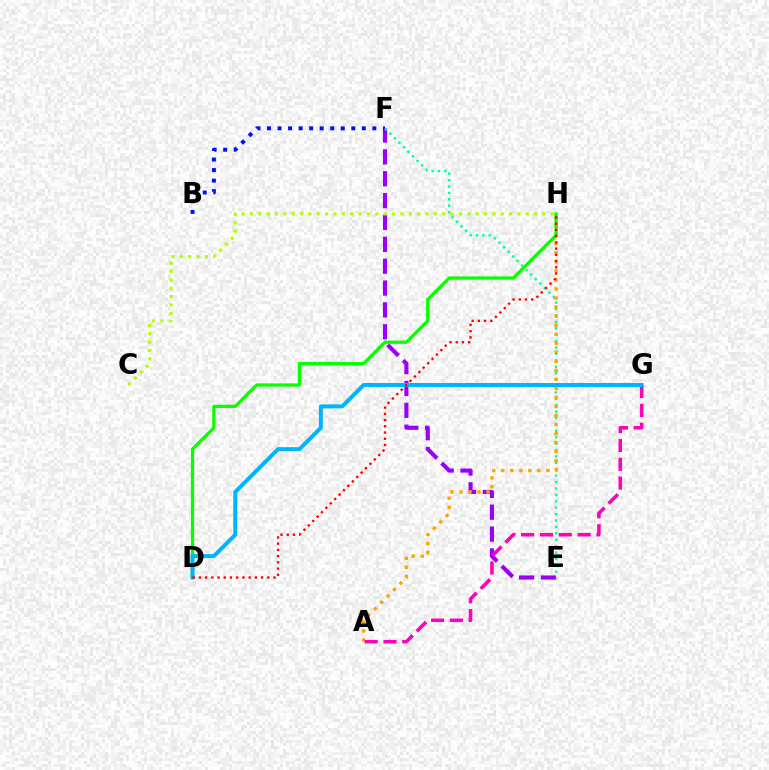{('E', 'F'): [{'color': '#9b00ff', 'line_style': 'dashed', 'thickness': 2.97}, {'color': '#00ff9d', 'line_style': 'dotted', 'thickness': 1.74}], ('B', 'F'): [{'color': '#0010ff', 'line_style': 'dotted', 'thickness': 2.86}], ('A', 'H'): [{'color': '#ffa500', 'line_style': 'dotted', 'thickness': 2.45}], ('D', 'H'): [{'color': '#08ff00', 'line_style': 'solid', 'thickness': 2.36}, {'color': '#ff0000', 'line_style': 'dotted', 'thickness': 1.69}], ('C', 'H'): [{'color': '#b3ff00', 'line_style': 'dotted', 'thickness': 2.27}], ('A', 'G'): [{'color': '#ff00bd', 'line_style': 'dashed', 'thickness': 2.56}], ('D', 'G'): [{'color': '#00b5ff', 'line_style': 'solid', 'thickness': 2.88}]}